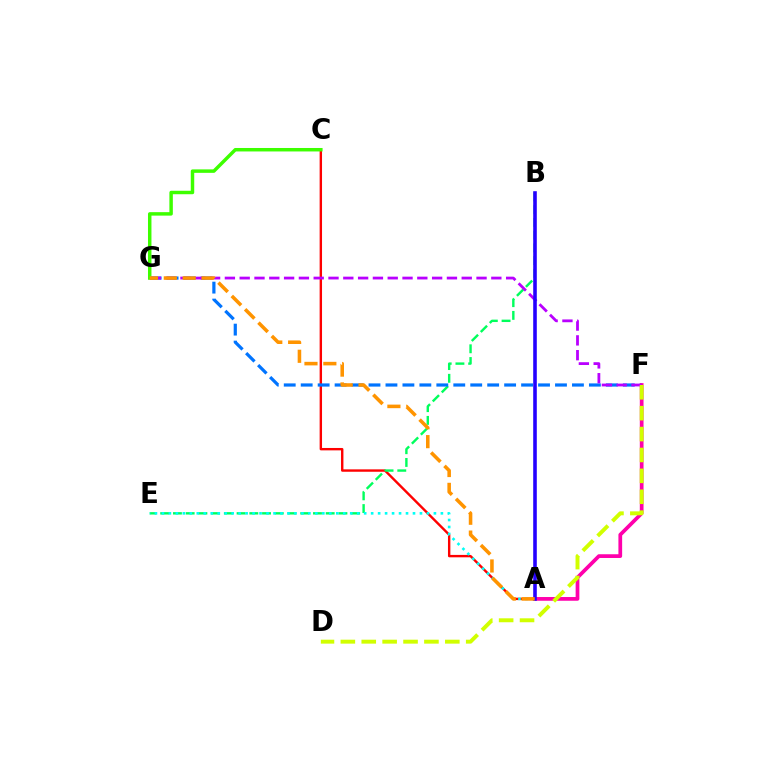{('A', 'C'): [{'color': '#ff0000', 'line_style': 'solid', 'thickness': 1.73}], ('B', 'E'): [{'color': '#00ff5c', 'line_style': 'dashed', 'thickness': 1.73}], ('F', 'G'): [{'color': '#0074ff', 'line_style': 'dashed', 'thickness': 2.3}, {'color': '#b900ff', 'line_style': 'dashed', 'thickness': 2.01}], ('A', 'F'): [{'color': '#ff00ac', 'line_style': 'solid', 'thickness': 2.68}], ('A', 'E'): [{'color': '#00fff6', 'line_style': 'dotted', 'thickness': 1.89}], ('D', 'F'): [{'color': '#d1ff00', 'line_style': 'dashed', 'thickness': 2.84}], ('C', 'G'): [{'color': '#3dff00', 'line_style': 'solid', 'thickness': 2.49}], ('A', 'B'): [{'color': '#2500ff', 'line_style': 'solid', 'thickness': 2.58}], ('A', 'G'): [{'color': '#ff9400', 'line_style': 'dashed', 'thickness': 2.56}]}